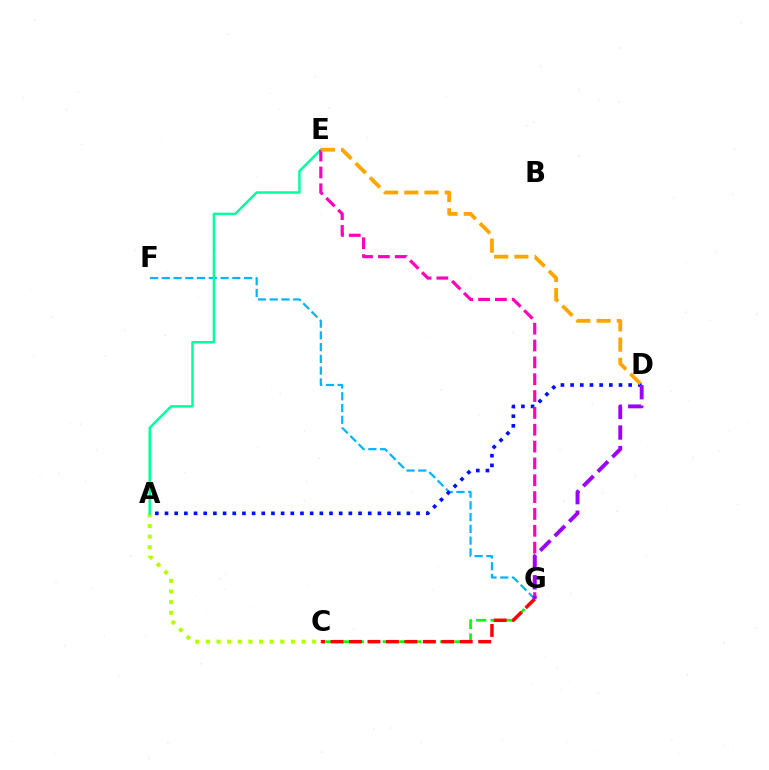{('C', 'G'): [{'color': '#08ff00', 'line_style': 'dashed', 'thickness': 1.95}, {'color': '#ff0000', 'line_style': 'dashed', 'thickness': 2.51}], ('A', 'C'): [{'color': '#b3ff00', 'line_style': 'dotted', 'thickness': 2.89}], ('F', 'G'): [{'color': '#00b5ff', 'line_style': 'dashed', 'thickness': 1.6}], ('A', 'E'): [{'color': '#00ff9d', 'line_style': 'solid', 'thickness': 1.78}], ('A', 'D'): [{'color': '#0010ff', 'line_style': 'dotted', 'thickness': 2.63}], ('E', 'G'): [{'color': '#ff00bd', 'line_style': 'dashed', 'thickness': 2.29}], ('D', 'E'): [{'color': '#ffa500', 'line_style': 'dashed', 'thickness': 2.75}], ('D', 'G'): [{'color': '#9b00ff', 'line_style': 'dashed', 'thickness': 2.8}]}